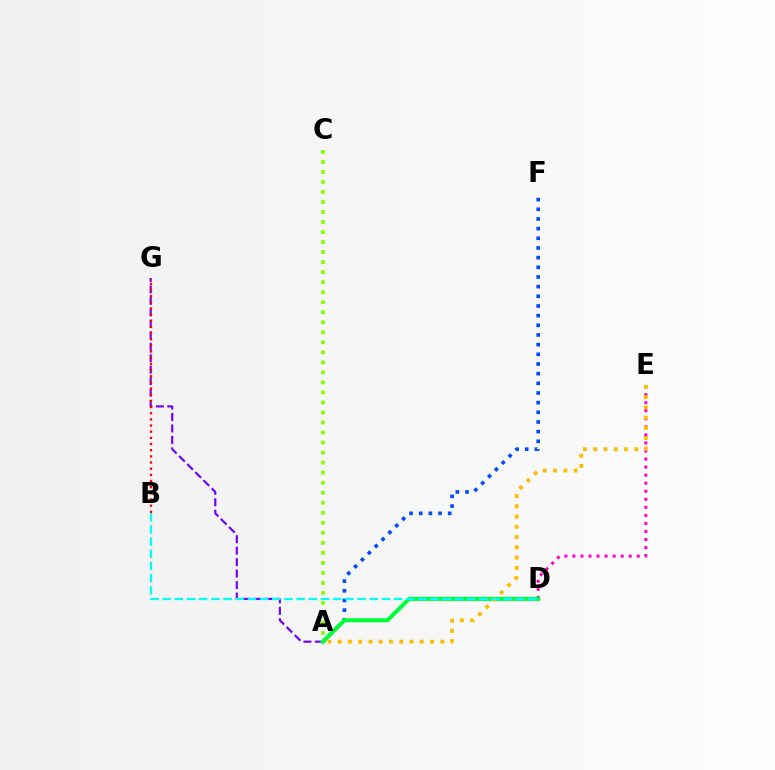{('D', 'E'): [{'color': '#ff00cf', 'line_style': 'dotted', 'thickness': 2.19}], ('A', 'F'): [{'color': '#004bff', 'line_style': 'dotted', 'thickness': 2.63}], ('A', 'C'): [{'color': '#84ff00', 'line_style': 'dotted', 'thickness': 2.72}], ('A', 'G'): [{'color': '#7200ff', 'line_style': 'dashed', 'thickness': 1.56}], ('A', 'D'): [{'color': '#00ff39', 'line_style': 'solid', 'thickness': 2.93}], ('A', 'E'): [{'color': '#ffbd00', 'line_style': 'dotted', 'thickness': 2.79}], ('B', 'D'): [{'color': '#00fff6', 'line_style': 'dashed', 'thickness': 1.65}], ('B', 'G'): [{'color': '#ff0000', 'line_style': 'dotted', 'thickness': 1.67}]}